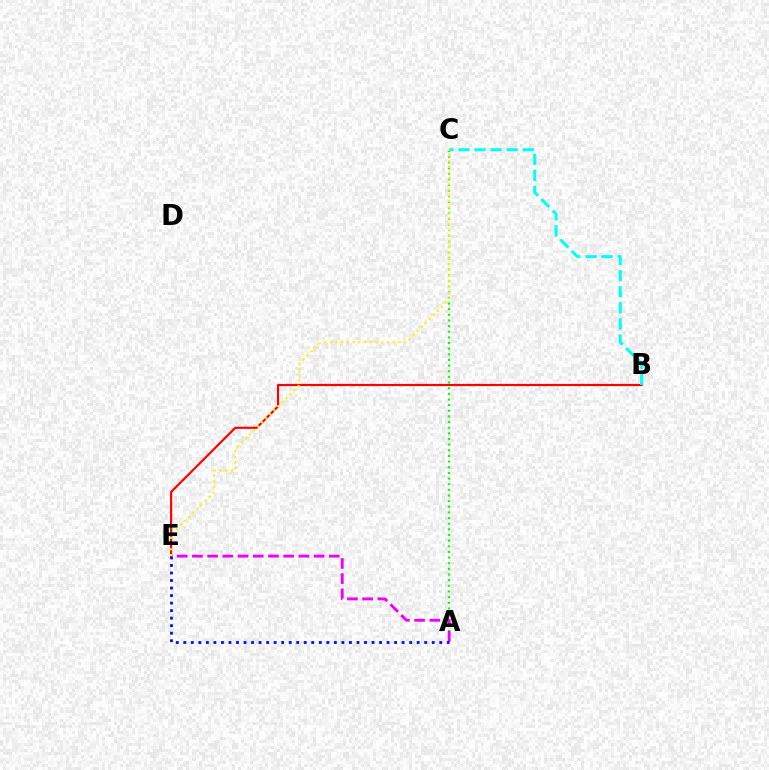{('B', 'E'): [{'color': '#ff0000', 'line_style': 'solid', 'thickness': 1.55}], ('A', 'C'): [{'color': '#08ff00', 'line_style': 'dotted', 'thickness': 1.53}], ('A', 'E'): [{'color': '#ee00ff', 'line_style': 'dashed', 'thickness': 2.07}, {'color': '#0010ff', 'line_style': 'dotted', 'thickness': 2.05}], ('B', 'C'): [{'color': '#00fff6', 'line_style': 'dashed', 'thickness': 2.18}], ('C', 'E'): [{'color': '#fcf500', 'line_style': 'dotted', 'thickness': 1.55}]}